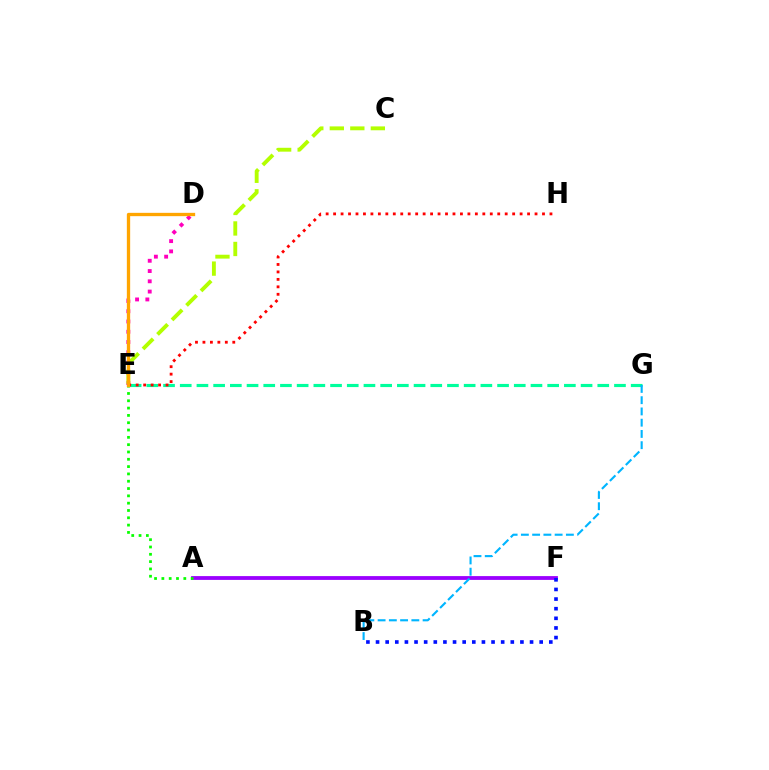{('A', 'F'): [{'color': '#9b00ff', 'line_style': 'solid', 'thickness': 2.74}], ('E', 'G'): [{'color': '#00ff9d', 'line_style': 'dashed', 'thickness': 2.27}], ('D', 'E'): [{'color': '#ff00bd', 'line_style': 'dotted', 'thickness': 2.79}, {'color': '#ffa500', 'line_style': 'solid', 'thickness': 2.38}], ('C', 'E'): [{'color': '#b3ff00', 'line_style': 'dashed', 'thickness': 2.79}], ('B', 'F'): [{'color': '#0010ff', 'line_style': 'dotted', 'thickness': 2.62}], ('E', 'H'): [{'color': '#ff0000', 'line_style': 'dotted', 'thickness': 2.03}], ('A', 'E'): [{'color': '#08ff00', 'line_style': 'dotted', 'thickness': 1.99}], ('B', 'G'): [{'color': '#00b5ff', 'line_style': 'dashed', 'thickness': 1.53}]}